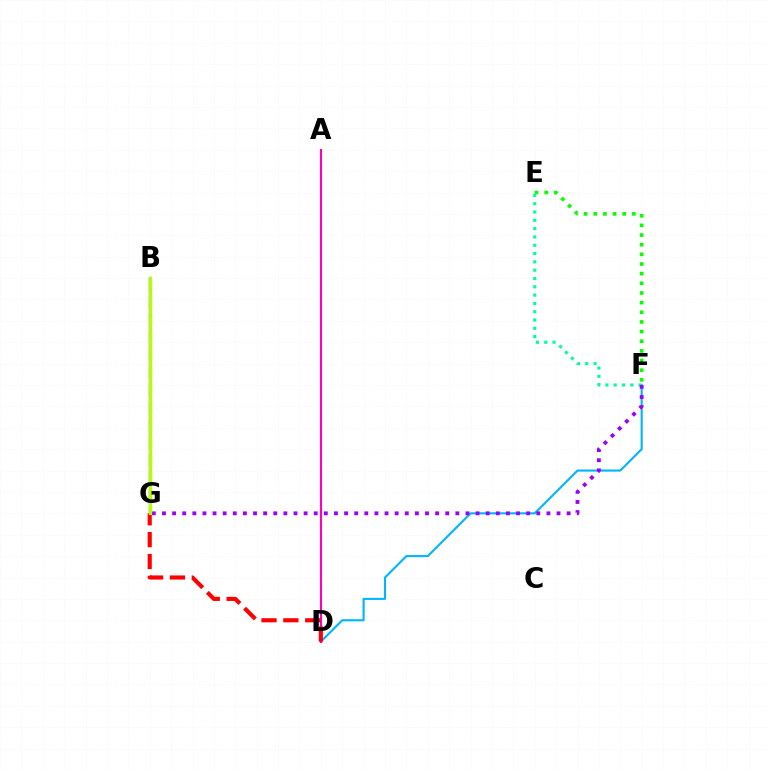{('D', 'F'): [{'color': '#00b5ff', 'line_style': 'solid', 'thickness': 1.51}], ('A', 'D'): [{'color': '#ff00bd', 'line_style': 'solid', 'thickness': 1.52}], ('D', 'G'): [{'color': '#ff0000', 'line_style': 'dashed', 'thickness': 2.97}], ('E', 'F'): [{'color': '#00ff9d', 'line_style': 'dotted', 'thickness': 2.26}, {'color': '#08ff00', 'line_style': 'dotted', 'thickness': 2.62}], ('B', 'G'): [{'color': '#0010ff', 'line_style': 'solid', 'thickness': 1.6}, {'color': '#ffa500', 'line_style': 'dashed', 'thickness': 2.39}, {'color': '#b3ff00', 'line_style': 'solid', 'thickness': 2.23}], ('F', 'G'): [{'color': '#9b00ff', 'line_style': 'dotted', 'thickness': 2.75}]}